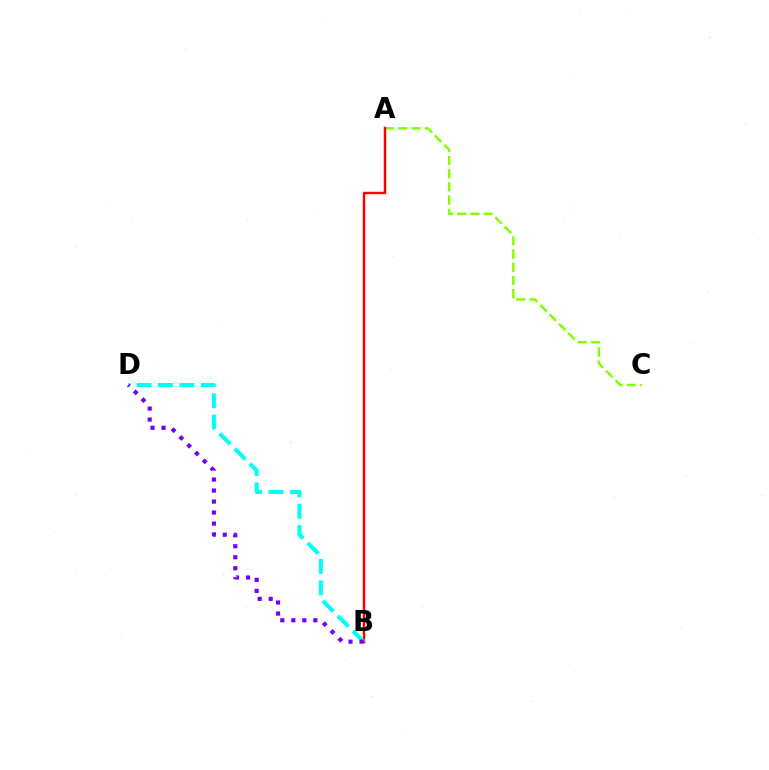{('A', 'C'): [{'color': '#84ff00', 'line_style': 'dashed', 'thickness': 1.79}], ('A', 'B'): [{'color': '#ff0000', 'line_style': 'solid', 'thickness': 1.76}], ('B', 'D'): [{'color': '#00fff6', 'line_style': 'dashed', 'thickness': 2.9}, {'color': '#7200ff', 'line_style': 'dotted', 'thickness': 2.99}]}